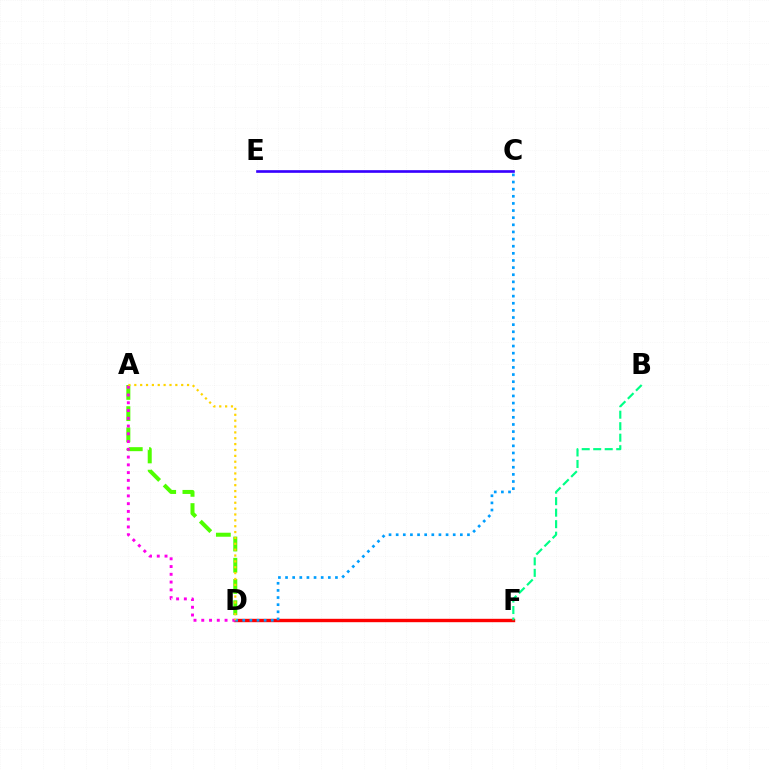{('D', 'F'): [{'color': '#ff0000', 'line_style': 'solid', 'thickness': 2.44}], ('A', 'D'): [{'color': '#4fff00', 'line_style': 'dashed', 'thickness': 2.88}, {'color': '#ff00ed', 'line_style': 'dotted', 'thickness': 2.11}, {'color': '#ffd500', 'line_style': 'dotted', 'thickness': 1.59}], ('B', 'F'): [{'color': '#00ff86', 'line_style': 'dashed', 'thickness': 1.56}], ('C', 'D'): [{'color': '#009eff', 'line_style': 'dotted', 'thickness': 1.94}], ('C', 'E'): [{'color': '#3700ff', 'line_style': 'solid', 'thickness': 1.91}]}